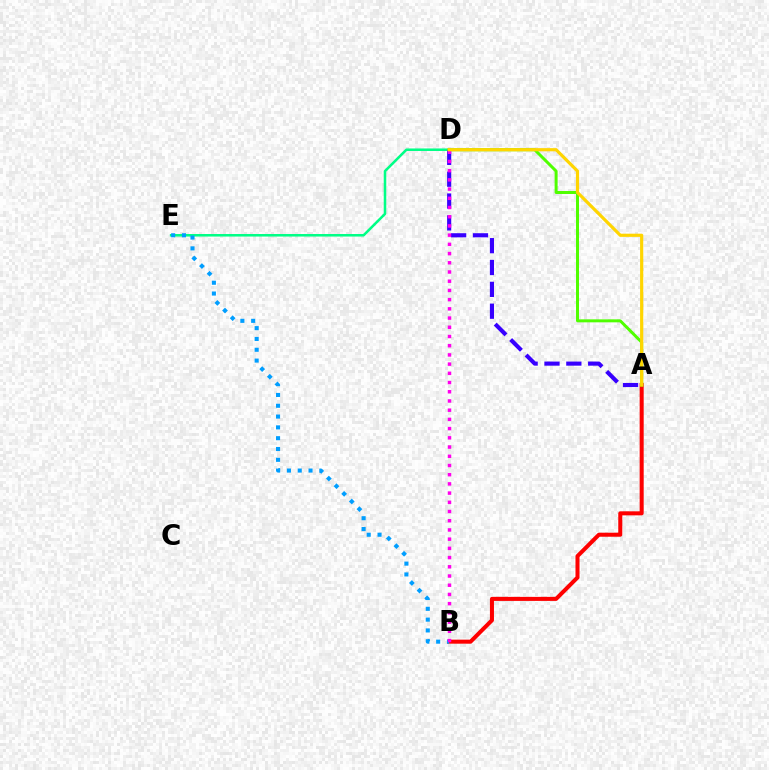{('A', 'B'): [{'color': '#ff0000', 'line_style': 'solid', 'thickness': 2.9}], ('D', 'E'): [{'color': '#00ff86', 'line_style': 'solid', 'thickness': 1.82}], ('A', 'D'): [{'color': '#3700ff', 'line_style': 'dashed', 'thickness': 2.97}, {'color': '#4fff00', 'line_style': 'solid', 'thickness': 2.15}, {'color': '#ffd500', 'line_style': 'solid', 'thickness': 2.28}], ('B', 'E'): [{'color': '#009eff', 'line_style': 'dotted', 'thickness': 2.94}], ('B', 'D'): [{'color': '#ff00ed', 'line_style': 'dotted', 'thickness': 2.5}]}